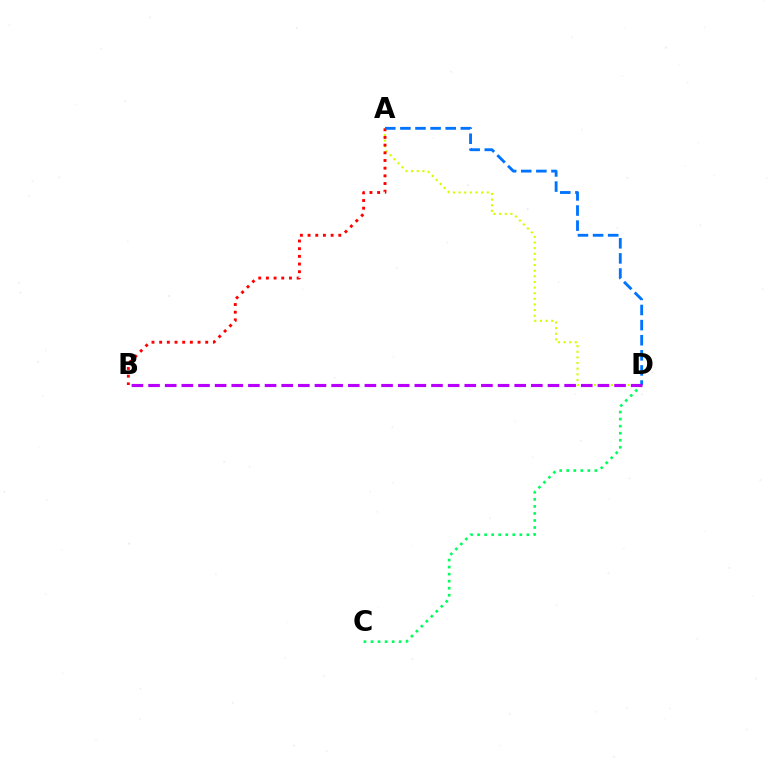{('A', 'D'): [{'color': '#d1ff00', 'line_style': 'dotted', 'thickness': 1.53}, {'color': '#0074ff', 'line_style': 'dashed', 'thickness': 2.05}], ('A', 'B'): [{'color': '#ff0000', 'line_style': 'dotted', 'thickness': 2.09}], ('C', 'D'): [{'color': '#00ff5c', 'line_style': 'dotted', 'thickness': 1.91}], ('B', 'D'): [{'color': '#b900ff', 'line_style': 'dashed', 'thickness': 2.26}]}